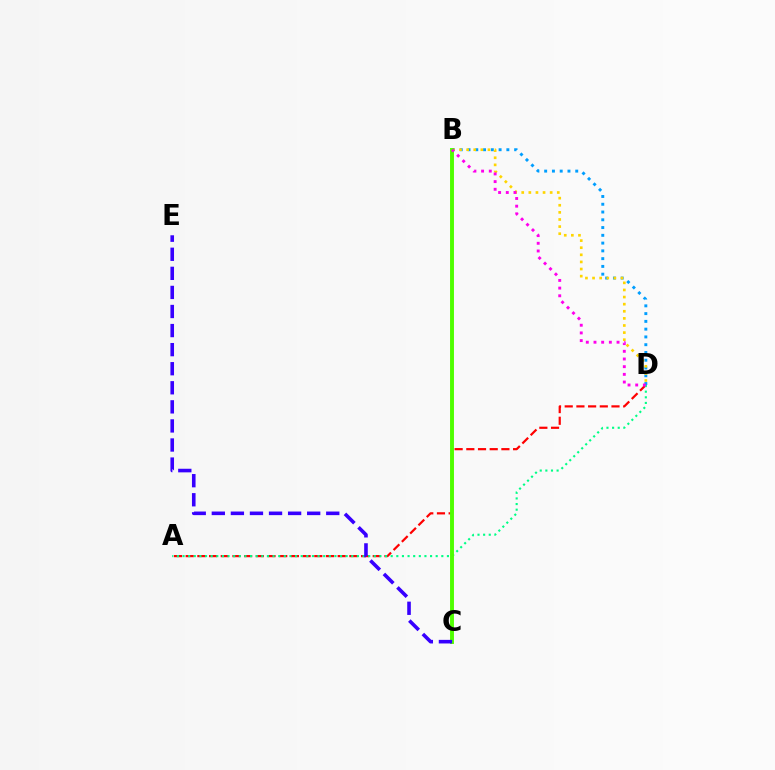{('A', 'D'): [{'color': '#ff0000', 'line_style': 'dashed', 'thickness': 1.59}, {'color': '#00ff86', 'line_style': 'dotted', 'thickness': 1.53}], ('B', 'D'): [{'color': '#009eff', 'line_style': 'dotted', 'thickness': 2.11}, {'color': '#ffd500', 'line_style': 'dotted', 'thickness': 1.93}, {'color': '#ff00ed', 'line_style': 'dotted', 'thickness': 2.09}], ('B', 'C'): [{'color': '#4fff00', 'line_style': 'solid', 'thickness': 2.82}], ('C', 'E'): [{'color': '#3700ff', 'line_style': 'dashed', 'thickness': 2.59}]}